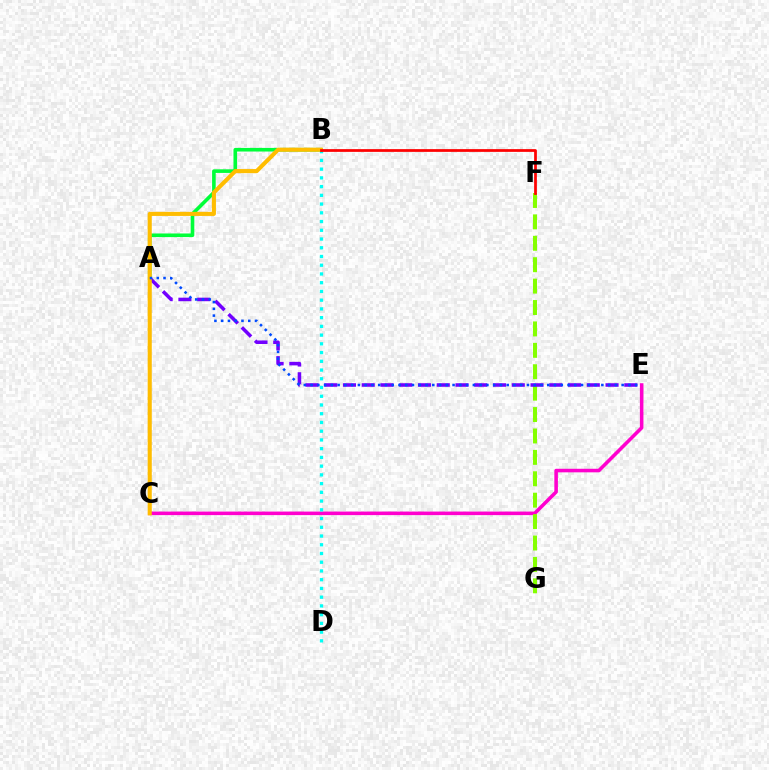{('A', 'B'): [{'color': '#00ff39', 'line_style': 'solid', 'thickness': 2.6}], ('C', 'E'): [{'color': '#ff00cf', 'line_style': 'solid', 'thickness': 2.56}], ('F', 'G'): [{'color': '#84ff00', 'line_style': 'dashed', 'thickness': 2.91}], ('B', 'D'): [{'color': '#00fff6', 'line_style': 'dotted', 'thickness': 2.37}], ('A', 'E'): [{'color': '#7200ff', 'line_style': 'dashed', 'thickness': 2.55}, {'color': '#004bff', 'line_style': 'dotted', 'thickness': 1.84}], ('B', 'C'): [{'color': '#ffbd00', 'line_style': 'solid', 'thickness': 2.95}], ('B', 'F'): [{'color': '#ff0000', 'line_style': 'solid', 'thickness': 1.98}]}